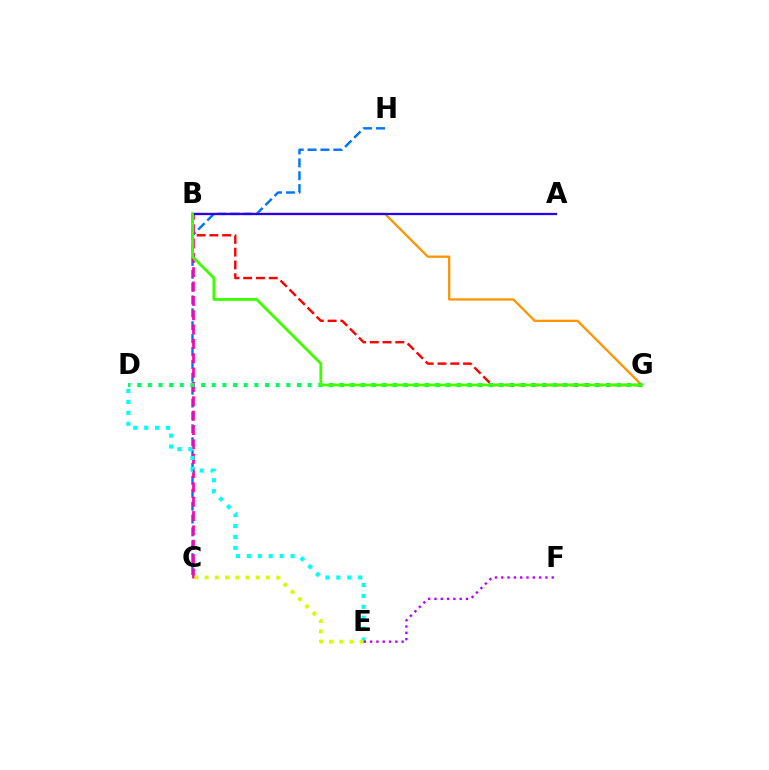{('C', 'H'): [{'color': '#0074ff', 'line_style': 'dashed', 'thickness': 1.75}], ('B', 'G'): [{'color': '#ff9400', 'line_style': 'solid', 'thickness': 1.63}, {'color': '#ff0000', 'line_style': 'dashed', 'thickness': 1.73}, {'color': '#3dff00', 'line_style': 'solid', 'thickness': 2.02}], ('B', 'C'): [{'color': '#ff00ac', 'line_style': 'dashed', 'thickness': 1.95}], ('D', 'G'): [{'color': '#00ff5c', 'line_style': 'dotted', 'thickness': 2.9}], ('A', 'B'): [{'color': '#2500ff', 'line_style': 'solid', 'thickness': 1.62}], ('D', 'E'): [{'color': '#00fff6', 'line_style': 'dotted', 'thickness': 2.97}], ('C', 'E'): [{'color': '#d1ff00', 'line_style': 'dotted', 'thickness': 2.78}], ('E', 'F'): [{'color': '#b900ff', 'line_style': 'dotted', 'thickness': 1.71}]}